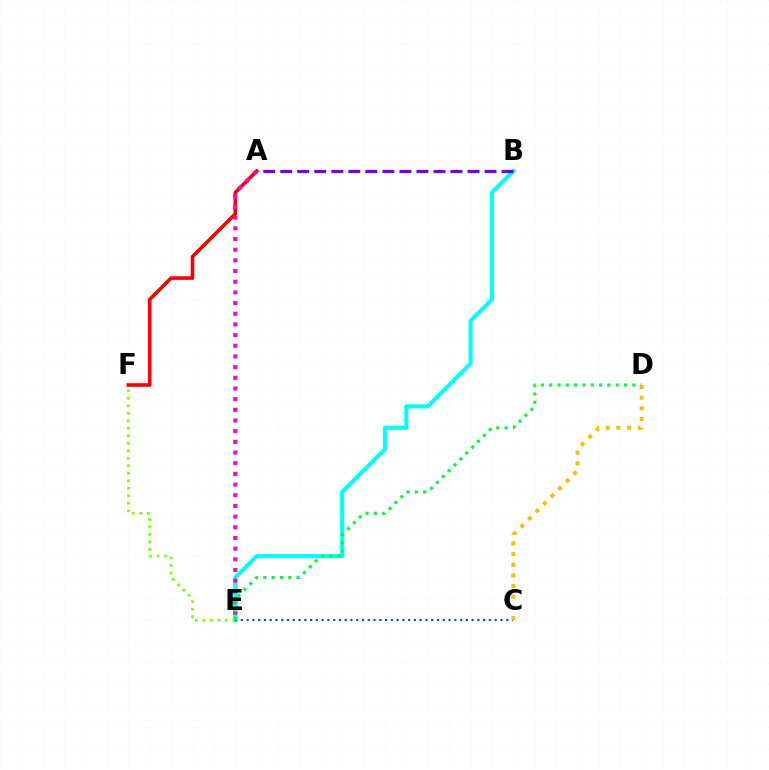{('A', 'F'): [{'color': '#ff0000', 'line_style': 'solid', 'thickness': 2.6}], ('B', 'E'): [{'color': '#00fff6', 'line_style': 'solid', 'thickness': 2.95}], ('A', 'E'): [{'color': '#ff00cf', 'line_style': 'dotted', 'thickness': 2.9}], ('E', 'F'): [{'color': '#84ff00', 'line_style': 'dotted', 'thickness': 2.04}], ('C', 'E'): [{'color': '#004bff', 'line_style': 'dotted', 'thickness': 1.57}], ('D', 'E'): [{'color': '#00ff39', 'line_style': 'dotted', 'thickness': 2.26}], ('C', 'D'): [{'color': '#ffbd00', 'line_style': 'dotted', 'thickness': 2.9}], ('A', 'B'): [{'color': '#7200ff', 'line_style': 'dashed', 'thickness': 2.31}]}